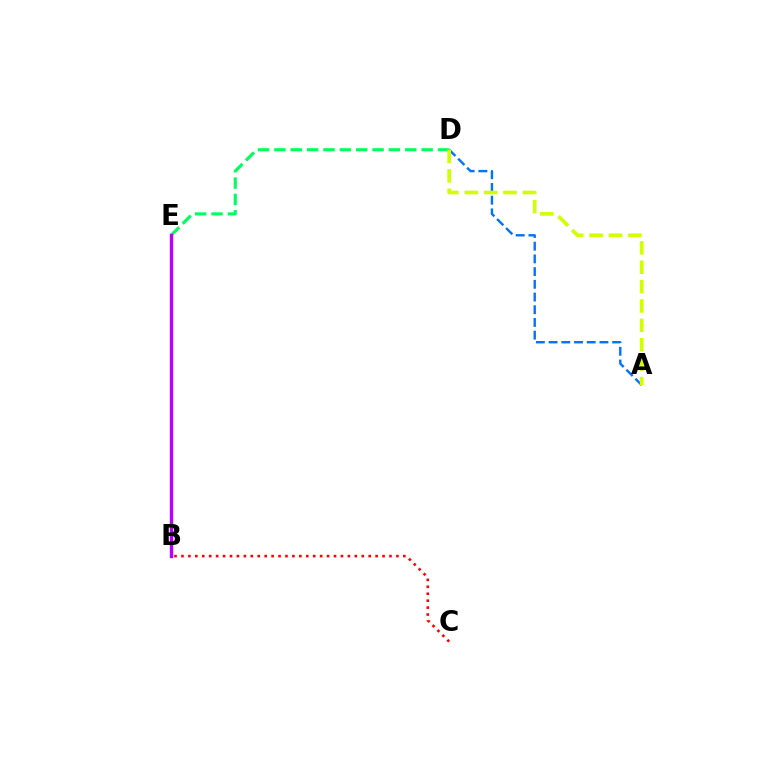{('D', 'E'): [{'color': '#00ff5c', 'line_style': 'dashed', 'thickness': 2.22}], ('B', 'E'): [{'color': '#b900ff', 'line_style': 'solid', 'thickness': 2.43}], ('A', 'D'): [{'color': '#0074ff', 'line_style': 'dashed', 'thickness': 1.73}, {'color': '#d1ff00', 'line_style': 'dashed', 'thickness': 2.63}], ('B', 'C'): [{'color': '#ff0000', 'line_style': 'dotted', 'thickness': 1.88}]}